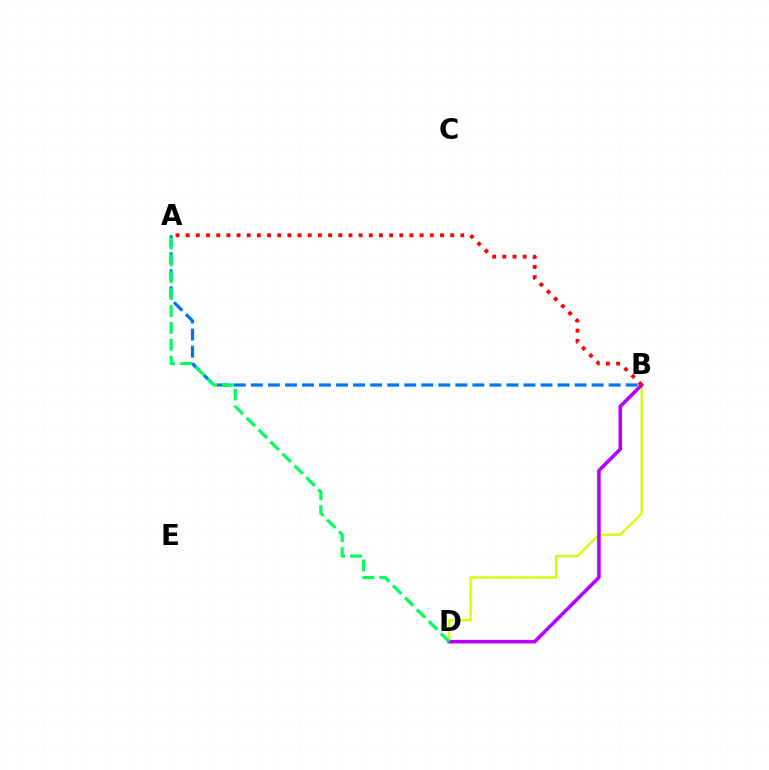{('A', 'B'): [{'color': '#0074ff', 'line_style': 'dashed', 'thickness': 2.31}, {'color': '#ff0000', 'line_style': 'dotted', 'thickness': 2.76}], ('B', 'D'): [{'color': '#d1ff00', 'line_style': 'solid', 'thickness': 1.65}, {'color': '#b900ff', 'line_style': 'solid', 'thickness': 2.58}], ('A', 'D'): [{'color': '#00ff5c', 'line_style': 'dashed', 'thickness': 2.3}]}